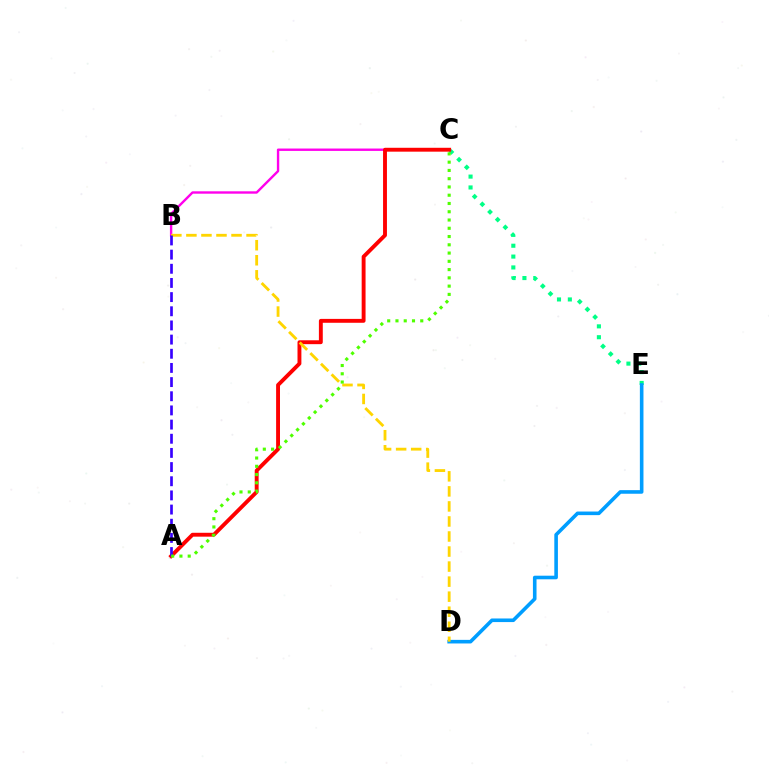{('B', 'C'): [{'color': '#ff00ed', 'line_style': 'solid', 'thickness': 1.72}], ('C', 'E'): [{'color': '#00ff86', 'line_style': 'dotted', 'thickness': 2.95}], ('A', 'C'): [{'color': '#ff0000', 'line_style': 'solid', 'thickness': 2.8}, {'color': '#4fff00', 'line_style': 'dotted', 'thickness': 2.25}], ('D', 'E'): [{'color': '#009eff', 'line_style': 'solid', 'thickness': 2.59}], ('B', 'D'): [{'color': '#ffd500', 'line_style': 'dashed', 'thickness': 2.04}], ('A', 'B'): [{'color': '#3700ff', 'line_style': 'dashed', 'thickness': 1.92}]}